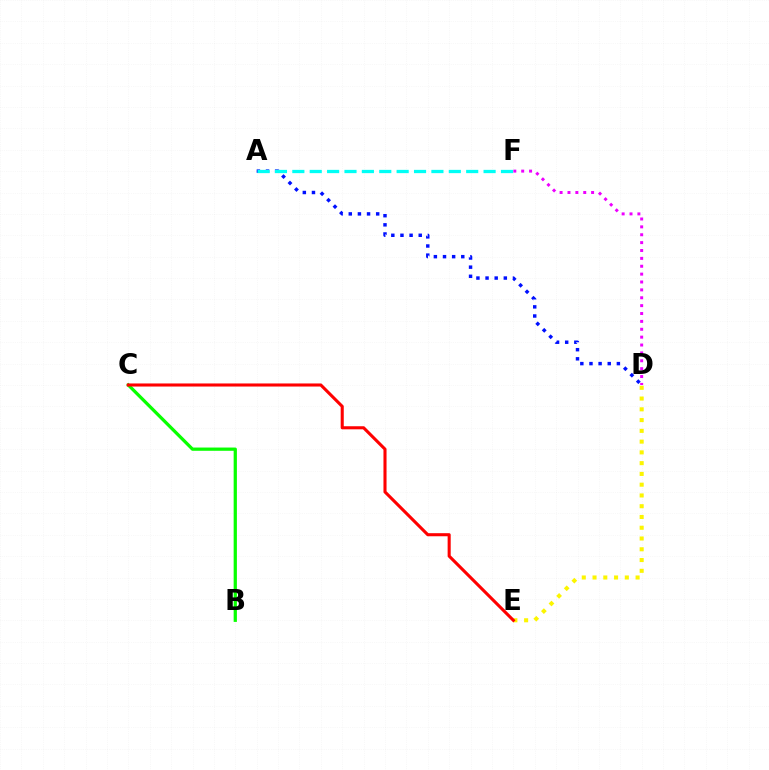{('D', 'F'): [{'color': '#ee00ff', 'line_style': 'dotted', 'thickness': 2.14}], ('D', 'E'): [{'color': '#fcf500', 'line_style': 'dotted', 'thickness': 2.92}], ('A', 'D'): [{'color': '#0010ff', 'line_style': 'dotted', 'thickness': 2.48}], ('A', 'F'): [{'color': '#00fff6', 'line_style': 'dashed', 'thickness': 2.36}], ('B', 'C'): [{'color': '#08ff00', 'line_style': 'solid', 'thickness': 2.34}], ('C', 'E'): [{'color': '#ff0000', 'line_style': 'solid', 'thickness': 2.21}]}